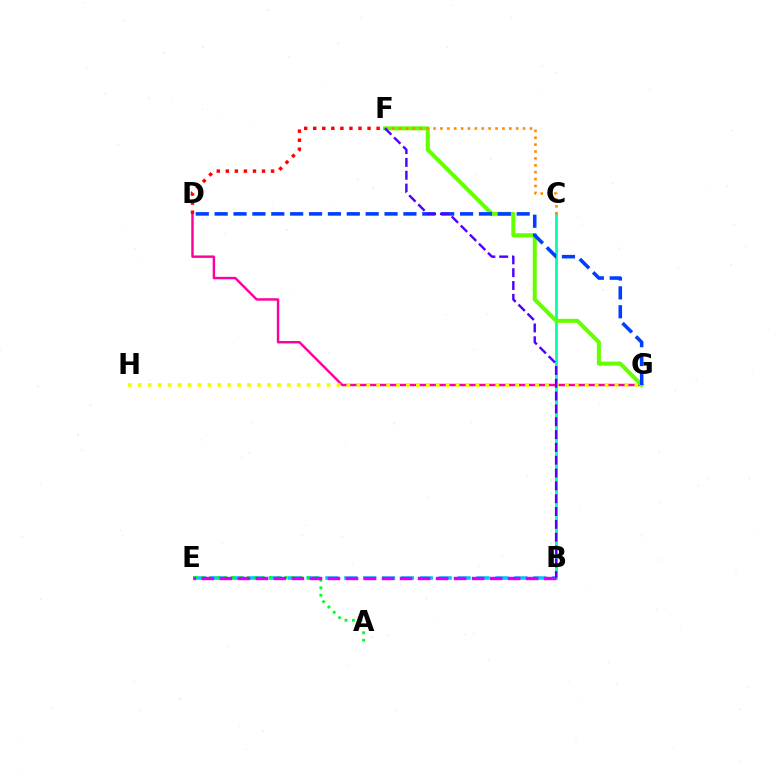{('D', 'G'): [{'color': '#ff00a0', 'line_style': 'solid', 'thickness': 1.76}, {'color': '#003fff', 'line_style': 'dashed', 'thickness': 2.56}], ('G', 'H'): [{'color': '#eeff00', 'line_style': 'dotted', 'thickness': 2.7}], ('B', 'C'): [{'color': '#00ffaf', 'line_style': 'solid', 'thickness': 2.02}], ('F', 'G'): [{'color': '#66ff00', 'line_style': 'solid', 'thickness': 2.9}], ('B', 'E'): [{'color': '#00c7ff', 'line_style': 'dashed', 'thickness': 2.57}, {'color': '#d600ff', 'line_style': 'dashed', 'thickness': 2.45}], ('C', 'F'): [{'color': '#ff8800', 'line_style': 'dotted', 'thickness': 1.87}], ('A', 'E'): [{'color': '#00ff27', 'line_style': 'dotted', 'thickness': 2.04}], ('D', 'F'): [{'color': '#ff0000', 'line_style': 'dotted', 'thickness': 2.46}], ('B', 'F'): [{'color': '#4f00ff', 'line_style': 'dashed', 'thickness': 1.74}]}